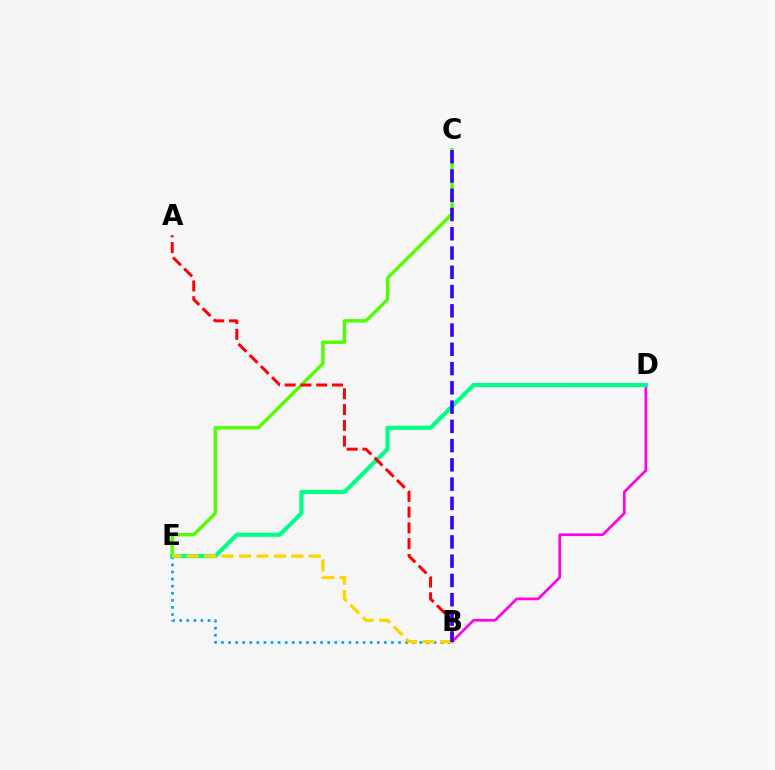{('B', 'E'): [{'color': '#009eff', 'line_style': 'dotted', 'thickness': 1.92}, {'color': '#ffd500', 'line_style': 'dashed', 'thickness': 2.37}], ('C', 'E'): [{'color': '#4fff00', 'line_style': 'solid', 'thickness': 2.43}], ('B', 'D'): [{'color': '#ff00ed', 'line_style': 'solid', 'thickness': 1.94}], ('D', 'E'): [{'color': '#00ff86', 'line_style': 'solid', 'thickness': 2.97}], ('A', 'B'): [{'color': '#ff0000', 'line_style': 'dashed', 'thickness': 2.14}], ('B', 'C'): [{'color': '#3700ff', 'line_style': 'dashed', 'thickness': 2.62}]}